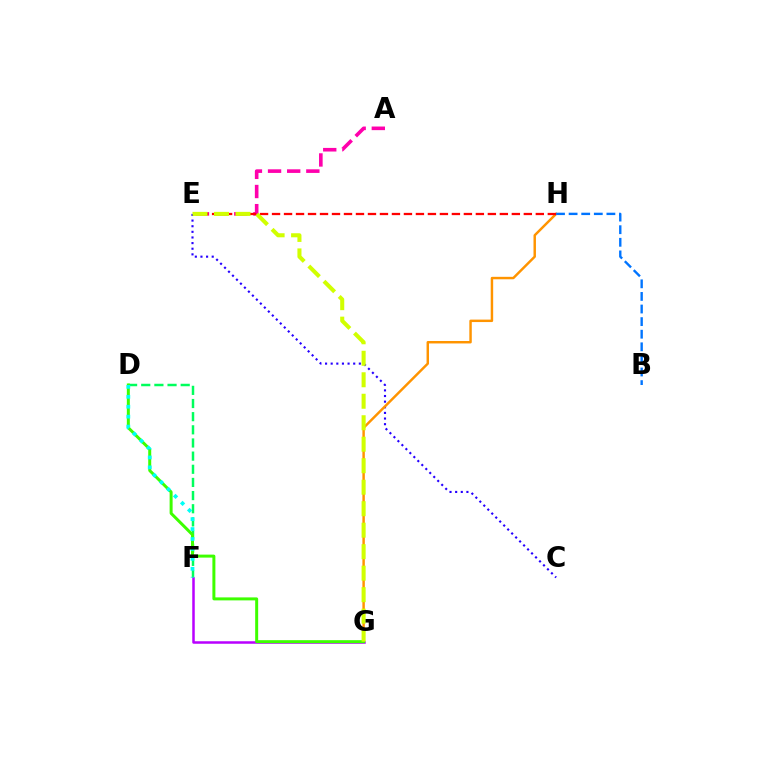{('C', 'E'): [{'color': '#2500ff', 'line_style': 'dotted', 'thickness': 1.53}], ('D', 'F'): [{'color': '#00ff5c', 'line_style': 'dashed', 'thickness': 1.79}, {'color': '#00fff6', 'line_style': 'dotted', 'thickness': 2.7}], ('G', 'H'): [{'color': '#ff9400', 'line_style': 'solid', 'thickness': 1.77}], ('F', 'G'): [{'color': '#b900ff', 'line_style': 'solid', 'thickness': 1.8}], ('A', 'E'): [{'color': '#ff00ac', 'line_style': 'dashed', 'thickness': 2.6}], ('D', 'G'): [{'color': '#3dff00', 'line_style': 'solid', 'thickness': 2.15}], ('B', 'H'): [{'color': '#0074ff', 'line_style': 'dashed', 'thickness': 1.71}], ('E', 'H'): [{'color': '#ff0000', 'line_style': 'dashed', 'thickness': 1.63}], ('E', 'G'): [{'color': '#d1ff00', 'line_style': 'dashed', 'thickness': 2.92}]}